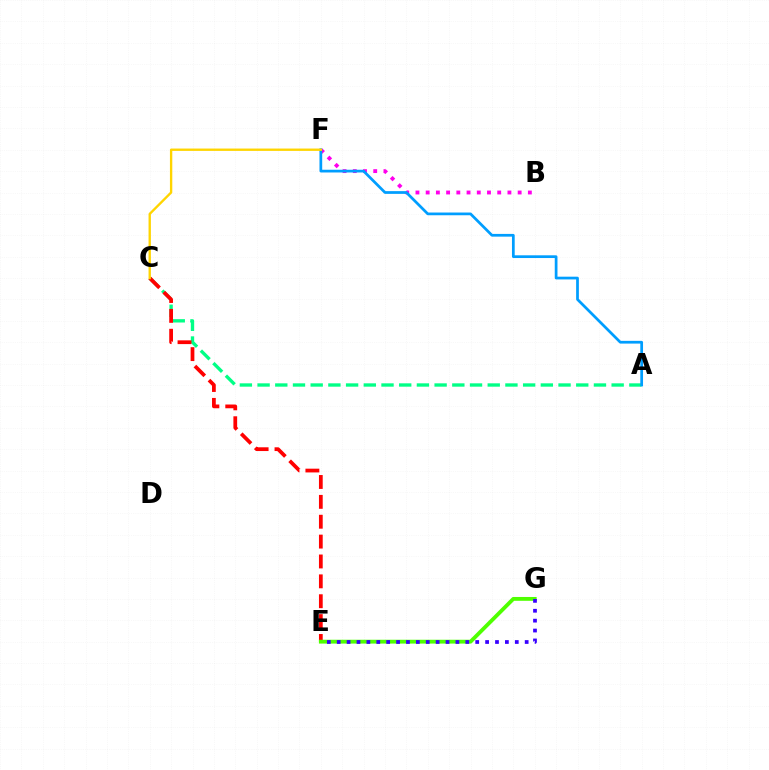{('B', 'F'): [{'color': '#ff00ed', 'line_style': 'dotted', 'thickness': 2.78}], ('A', 'C'): [{'color': '#00ff86', 'line_style': 'dashed', 'thickness': 2.41}], ('C', 'E'): [{'color': '#ff0000', 'line_style': 'dashed', 'thickness': 2.7}], ('A', 'F'): [{'color': '#009eff', 'line_style': 'solid', 'thickness': 1.97}], ('E', 'G'): [{'color': '#4fff00', 'line_style': 'solid', 'thickness': 2.76}, {'color': '#3700ff', 'line_style': 'dotted', 'thickness': 2.69}], ('C', 'F'): [{'color': '#ffd500', 'line_style': 'solid', 'thickness': 1.7}]}